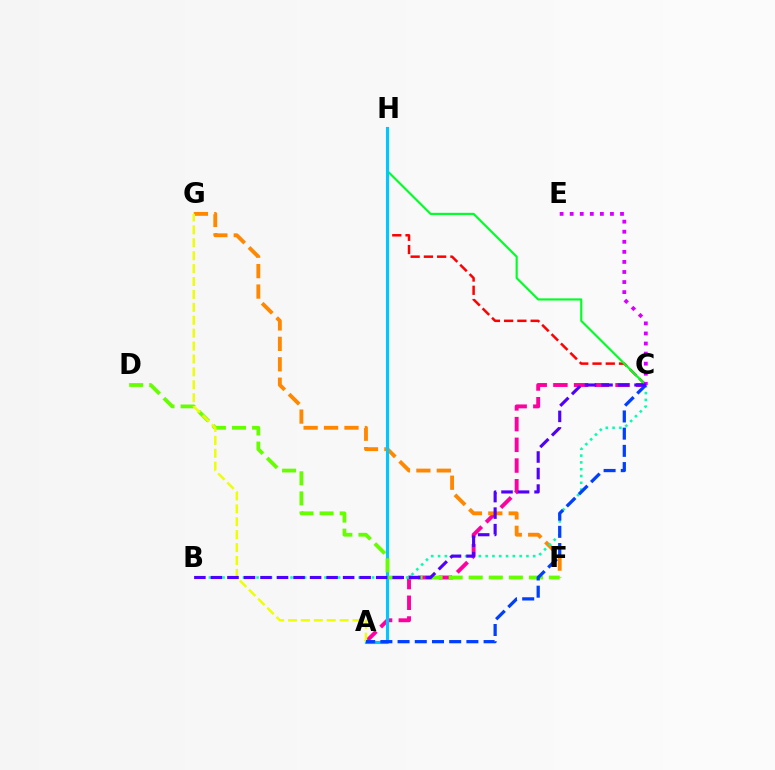{('A', 'C'): [{'color': '#ff00a0', 'line_style': 'dashed', 'thickness': 2.81}, {'color': '#003fff', 'line_style': 'dashed', 'thickness': 2.34}], ('C', 'H'): [{'color': '#ff0000', 'line_style': 'dashed', 'thickness': 1.8}, {'color': '#00ff27', 'line_style': 'solid', 'thickness': 1.55}], ('F', 'G'): [{'color': '#ff8800', 'line_style': 'dashed', 'thickness': 2.77}], ('A', 'H'): [{'color': '#00c7ff', 'line_style': 'solid', 'thickness': 2.24}], ('C', 'E'): [{'color': '#d600ff', 'line_style': 'dotted', 'thickness': 2.73}], ('D', 'F'): [{'color': '#66ff00', 'line_style': 'dashed', 'thickness': 2.73}], ('A', 'G'): [{'color': '#eeff00', 'line_style': 'dashed', 'thickness': 1.75}], ('B', 'C'): [{'color': '#00ffaf', 'line_style': 'dotted', 'thickness': 1.85}, {'color': '#4f00ff', 'line_style': 'dashed', 'thickness': 2.25}]}